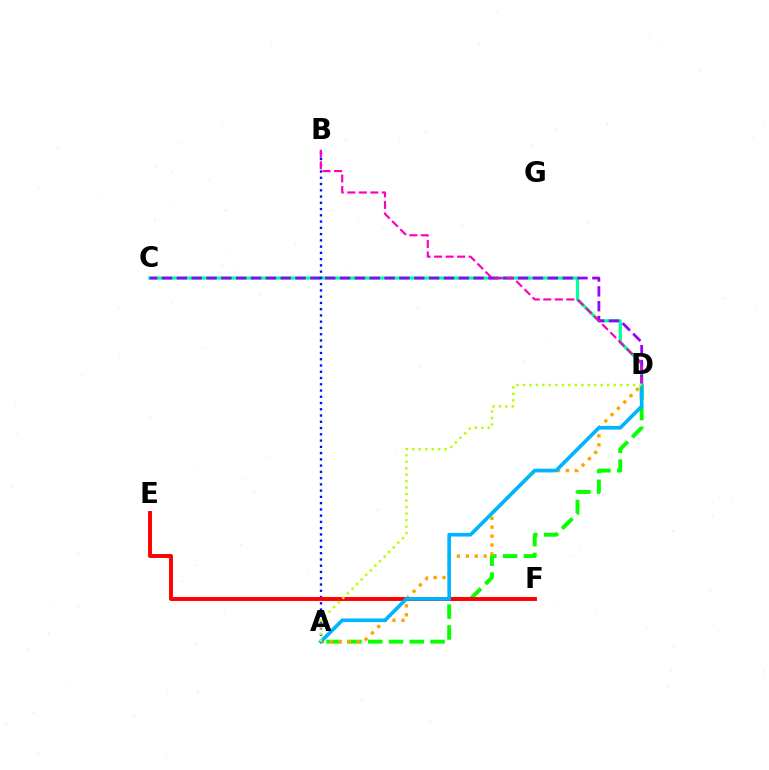{('C', 'D'): [{'color': '#00ff9d', 'line_style': 'solid', 'thickness': 2.3}, {'color': '#9b00ff', 'line_style': 'dashed', 'thickness': 2.02}], ('A', 'D'): [{'color': '#08ff00', 'line_style': 'dashed', 'thickness': 2.83}, {'color': '#ffa500', 'line_style': 'dotted', 'thickness': 2.43}, {'color': '#00b5ff', 'line_style': 'solid', 'thickness': 2.63}, {'color': '#b3ff00', 'line_style': 'dotted', 'thickness': 1.76}], ('A', 'B'): [{'color': '#0010ff', 'line_style': 'dotted', 'thickness': 1.7}], ('E', 'F'): [{'color': '#ff0000', 'line_style': 'solid', 'thickness': 2.81}], ('B', 'D'): [{'color': '#ff00bd', 'line_style': 'dashed', 'thickness': 1.57}]}